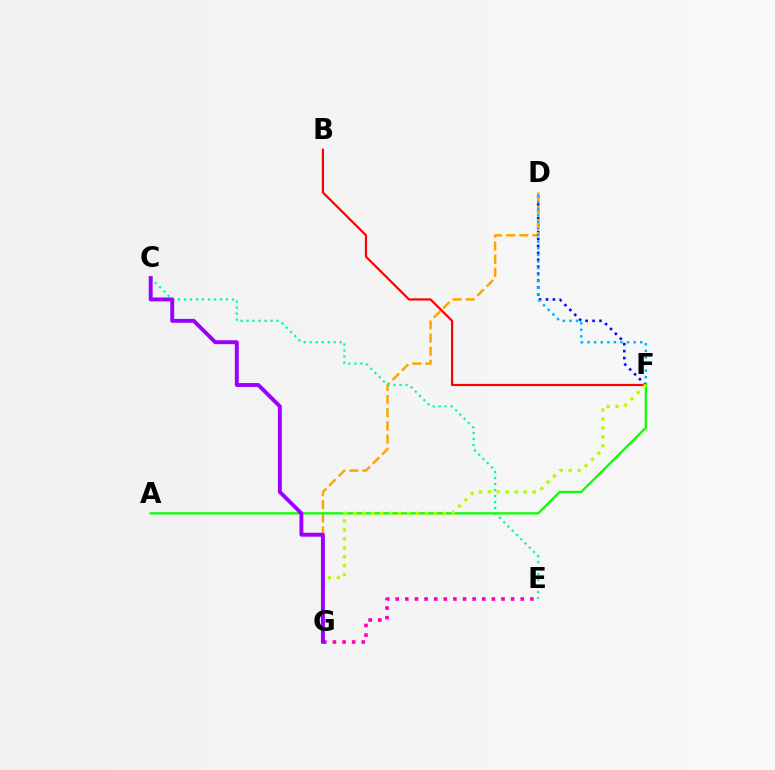{('D', 'F'): [{'color': '#0010ff', 'line_style': 'dotted', 'thickness': 1.88}, {'color': '#00b5ff', 'line_style': 'dotted', 'thickness': 1.79}], ('D', 'G'): [{'color': '#ffa500', 'line_style': 'dashed', 'thickness': 1.79}], ('C', 'E'): [{'color': '#00ff9d', 'line_style': 'dotted', 'thickness': 1.63}], ('B', 'F'): [{'color': '#ff0000', 'line_style': 'solid', 'thickness': 1.58}], ('A', 'F'): [{'color': '#08ff00', 'line_style': 'solid', 'thickness': 1.62}], ('E', 'G'): [{'color': '#ff00bd', 'line_style': 'dotted', 'thickness': 2.61}], ('F', 'G'): [{'color': '#b3ff00', 'line_style': 'dotted', 'thickness': 2.43}], ('C', 'G'): [{'color': '#9b00ff', 'line_style': 'solid', 'thickness': 2.82}]}